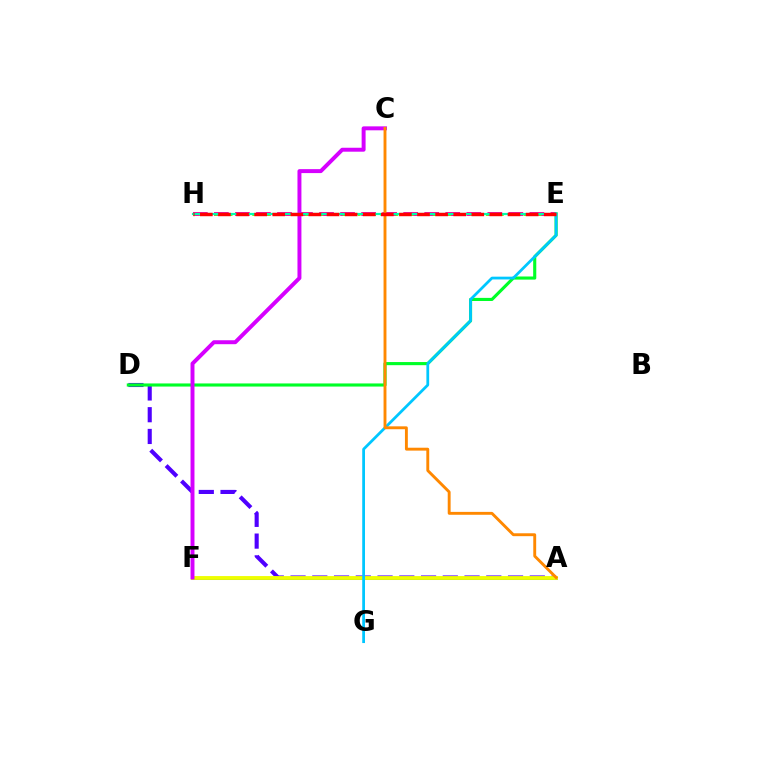{('A', 'D'): [{'color': '#4f00ff', 'line_style': 'dashed', 'thickness': 2.95}], ('A', 'F'): [{'color': '#003fff', 'line_style': 'solid', 'thickness': 2.16}, {'color': '#eeff00', 'line_style': 'solid', 'thickness': 2.78}], ('E', 'H'): [{'color': '#ff00a0', 'line_style': 'dashed', 'thickness': 2.86}, {'color': '#66ff00', 'line_style': 'dotted', 'thickness': 2.05}, {'color': '#00ffaf', 'line_style': 'solid', 'thickness': 1.58}, {'color': '#ff0000', 'line_style': 'dashed', 'thickness': 2.46}], ('D', 'E'): [{'color': '#00ff27', 'line_style': 'solid', 'thickness': 2.25}], ('C', 'F'): [{'color': '#d600ff', 'line_style': 'solid', 'thickness': 2.84}], ('E', 'G'): [{'color': '#00c7ff', 'line_style': 'solid', 'thickness': 1.99}], ('A', 'C'): [{'color': '#ff8800', 'line_style': 'solid', 'thickness': 2.08}]}